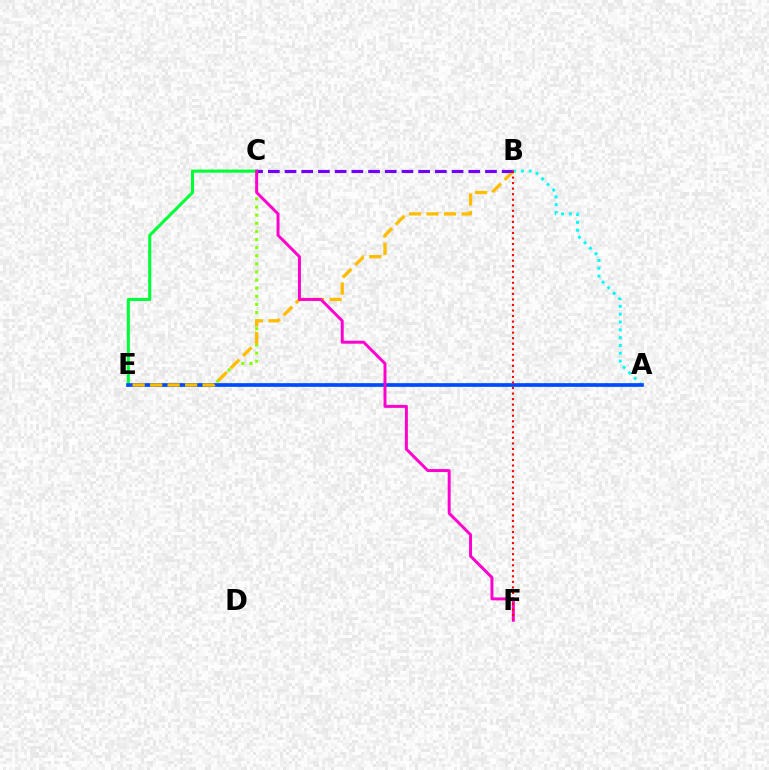{('C', 'E'): [{'color': '#84ff00', 'line_style': 'dotted', 'thickness': 2.21}, {'color': '#00ff39', 'line_style': 'solid', 'thickness': 2.22}], ('A', 'B'): [{'color': '#00fff6', 'line_style': 'dotted', 'thickness': 2.13}], ('A', 'E'): [{'color': '#004bff', 'line_style': 'solid', 'thickness': 2.65}], ('B', 'E'): [{'color': '#ffbd00', 'line_style': 'dashed', 'thickness': 2.38}], ('B', 'C'): [{'color': '#7200ff', 'line_style': 'dashed', 'thickness': 2.27}], ('C', 'F'): [{'color': '#ff00cf', 'line_style': 'solid', 'thickness': 2.13}], ('B', 'F'): [{'color': '#ff0000', 'line_style': 'dotted', 'thickness': 1.5}]}